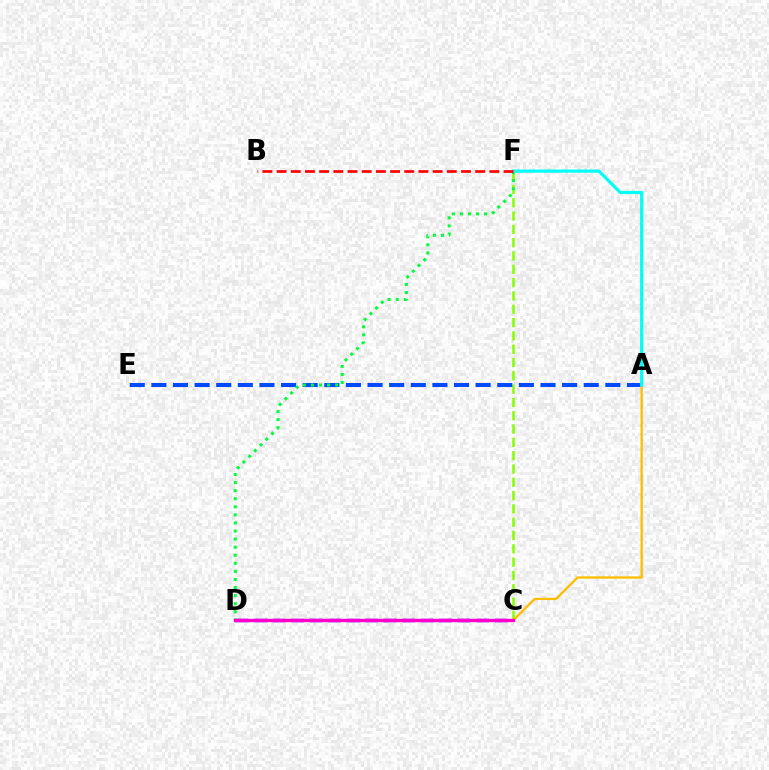{('C', 'D'): [{'color': '#7200ff', 'line_style': 'dashed', 'thickness': 2.52}, {'color': '#ff00cf', 'line_style': 'solid', 'thickness': 2.4}], ('C', 'F'): [{'color': '#84ff00', 'line_style': 'dashed', 'thickness': 1.81}], ('A', 'E'): [{'color': '#004bff', 'line_style': 'dashed', 'thickness': 2.94}], ('A', 'C'): [{'color': '#ffbd00', 'line_style': 'solid', 'thickness': 1.65}], ('D', 'F'): [{'color': '#00ff39', 'line_style': 'dotted', 'thickness': 2.19}], ('A', 'F'): [{'color': '#00fff6', 'line_style': 'solid', 'thickness': 2.28}], ('B', 'F'): [{'color': '#ff0000', 'line_style': 'dashed', 'thickness': 1.93}]}